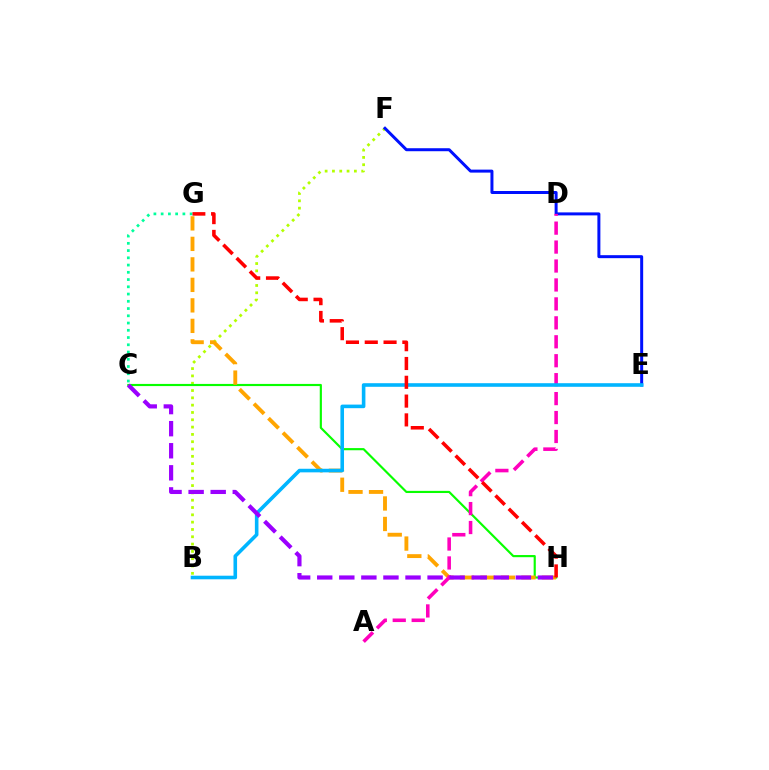{('B', 'F'): [{'color': '#b3ff00', 'line_style': 'dotted', 'thickness': 1.99}], ('E', 'F'): [{'color': '#0010ff', 'line_style': 'solid', 'thickness': 2.15}], ('C', 'H'): [{'color': '#08ff00', 'line_style': 'solid', 'thickness': 1.55}, {'color': '#9b00ff', 'line_style': 'dashed', 'thickness': 3.0}], ('G', 'H'): [{'color': '#ffa500', 'line_style': 'dashed', 'thickness': 2.78}, {'color': '#ff0000', 'line_style': 'dashed', 'thickness': 2.55}], ('C', 'G'): [{'color': '#00ff9d', 'line_style': 'dotted', 'thickness': 1.97}], ('A', 'D'): [{'color': '#ff00bd', 'line_style': 'dashed', 'thickness': 2.57}], ('B', 'E'): [{'color': '#00b5ff', 'line_style': 'solid', 'thickness': 2.58}]}